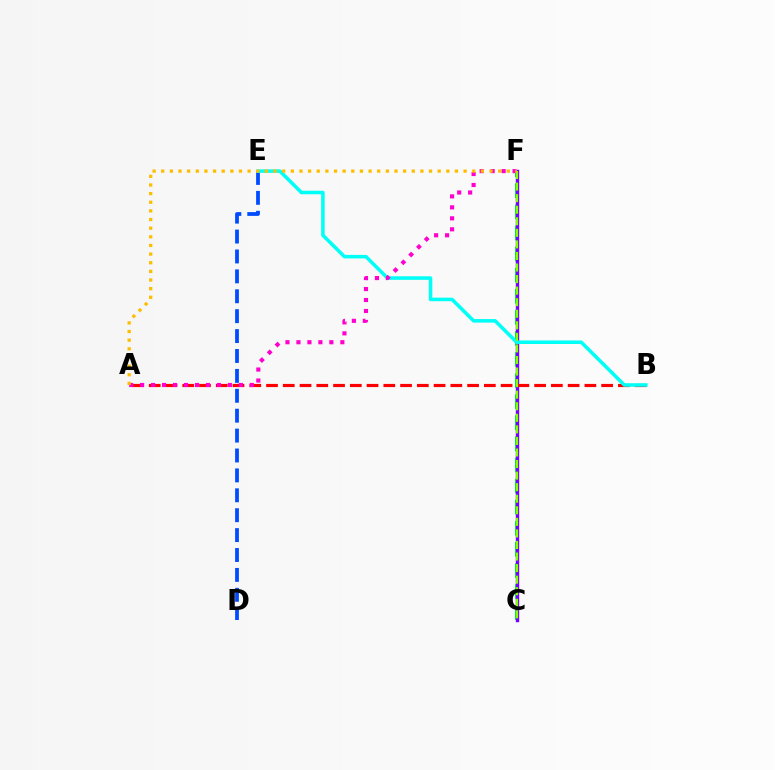{('C', 'F'): [{'color': '#00ff39', 'line_style': 'dashed', 'thickness': 2.87}, {'color': '#7200ff', 'line_style': 'solid', 'thickness': 2.43}, {'color': '#84ff00', 'line_style': 'dashed', 'thickness': 1.57}], ('A', 'B'): [{'color': '#ff0000', 'line_style': 'dashed', 'thickness': 2.28}], ('D', 'E'): [{'color': '#004bff', 'line_style': 'dashed', 'thickness': 2.7}], ('B', 'E'): [{'color': '#00fff6', 'line_style': 'solid', 'thickness': 2.55}], ('A', 'F'): [{'color': '#ff00cf', 'line_style': 'dotted', 'thickness': 2.98}, {'color': '#ffbd00', 'line_style': 'dotted', 'thickness': 2.35}]}